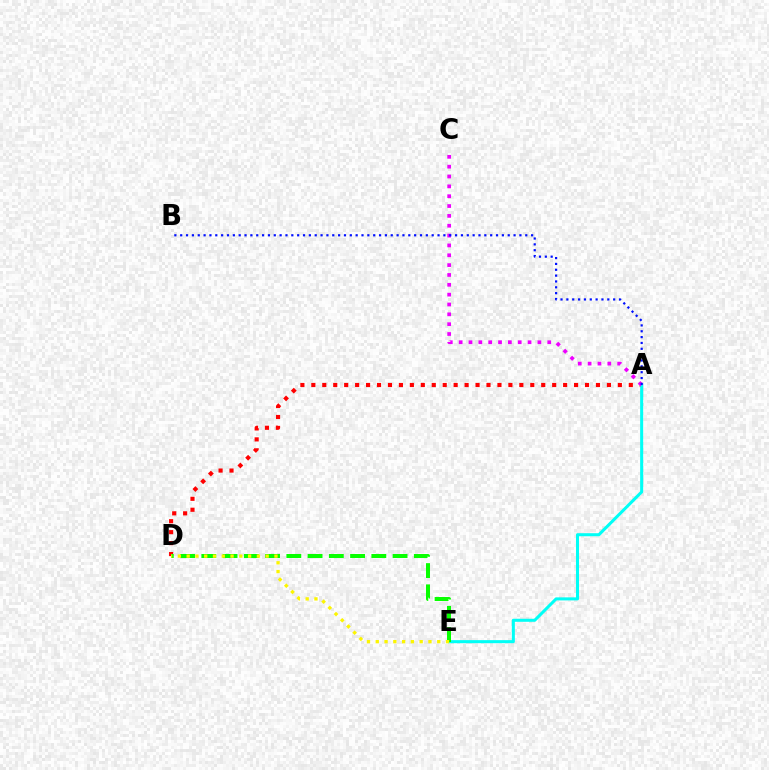{('A', 'D'): [{'color': '#ff0000', 'line_style': 'dotted', 'thickness': 2.97}], ('A', 'E'): [{'color': '#00fff6', 'line_style': 'solid', 'thickness': 2.19}], ('D', 'E'): [{'color': '#08ff00', 'line_style': 'dashed', 'thickness': 2.89}, {'color': '#fcf500', 'line_style': 'dotted', 'thickness': 2.39}], ('A', 'C'): [{'color': '#ee00ff', 'line_style': 'dotted', 'thickness': 2.67}], ('A', 'B'): [{'color': '#0010ff', 'line_style': 'dotted', 'thickness': 1.59}]}